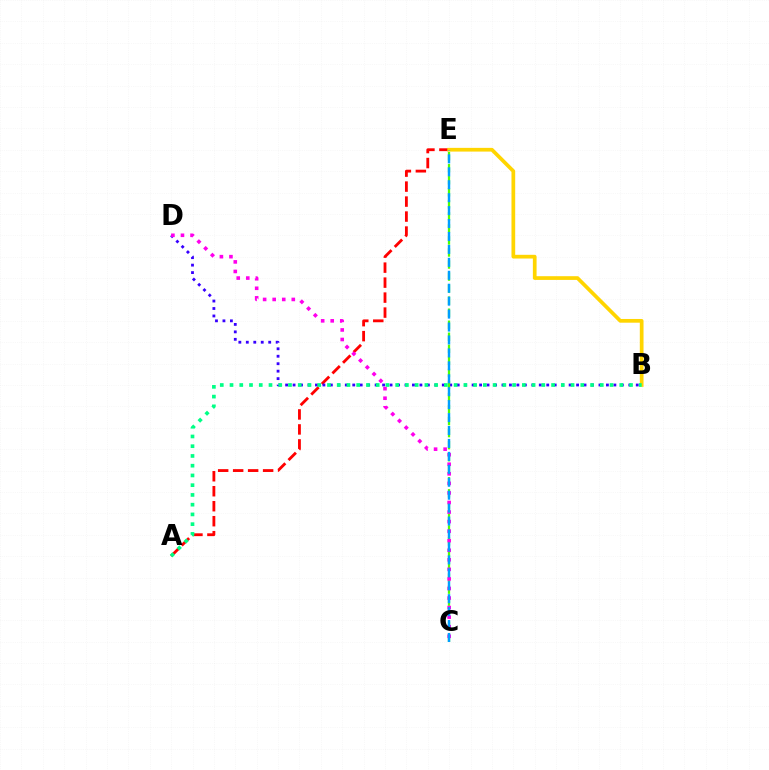{('A', 'E'): [{'color': '#ff0000', 'line_style': 'dashed', 'thickness': 2.04}], ('B', 'D'): [{'color': '#3700ff', 'line_style': 'dotted', 'thickness': 2.03}], ('C', 'E'): [{'color': '#4fff00', 'line_style': 'dashed', 'thickness': 1.64}, {'color': '#009eff', 'line_style': 'dashed', 'thickness': 1.76}], ('B', 'E'): [{'color': '#ffd500', 'line_style': 'solid', 'thickness': 2.68}], ('A', 'B'): [{'color': '#00ff86', 'line_style': 'dotted', 'thickness': 2.65}], ('C', 'D'): [{'color': '#ff00ed', 'line_style': 'dotted', 'thickness': 2.6}]}